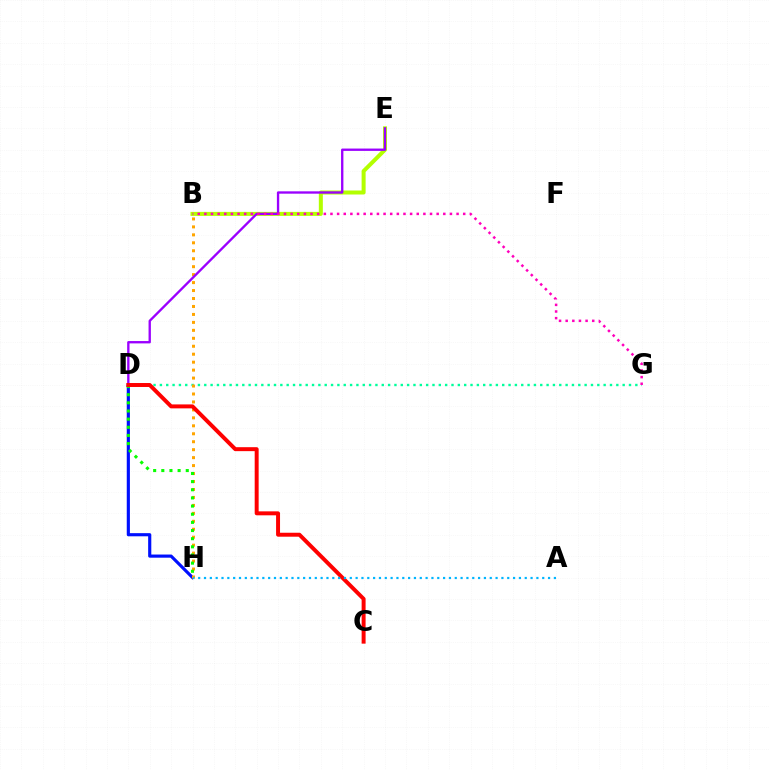{('D', 'H'): [{'color': '#0010ff', 'line_style': 'solid', 'thickness': 2.27}, {'color': '#08ff00', 'line_style': 'dotted', 'thickness': 2.21}], ('D', 'G'): [{'color': '#00ff9d', 'line_style': 'dotted', 'thickness': 1.72}], ('B', 'E'): [{'color': '#b3ff00', 'line_style': 'solid', 'thickness': 2.89}], ('B', 'H'): [{'color': '#ffa500', 'line_style': 'dotted', 'thickness': 2.16}], ('D', 'E'): [{'color': '#9b00ff', 'line_style': 'solid', 'thickness': 1.69}], ('C', 'D'): [{'color': '#ff0000', 'line_style': 'solid', 'thickness': 2.85}], ('B', 'G'): [{'color': '#ff00bd', 'line_style': 'dotted', 'thickness': 1.8}], ('A', 'H'): [{'color': '#00b5ff', 'line_style': 'dotted', 'thickness': 1.58}]}